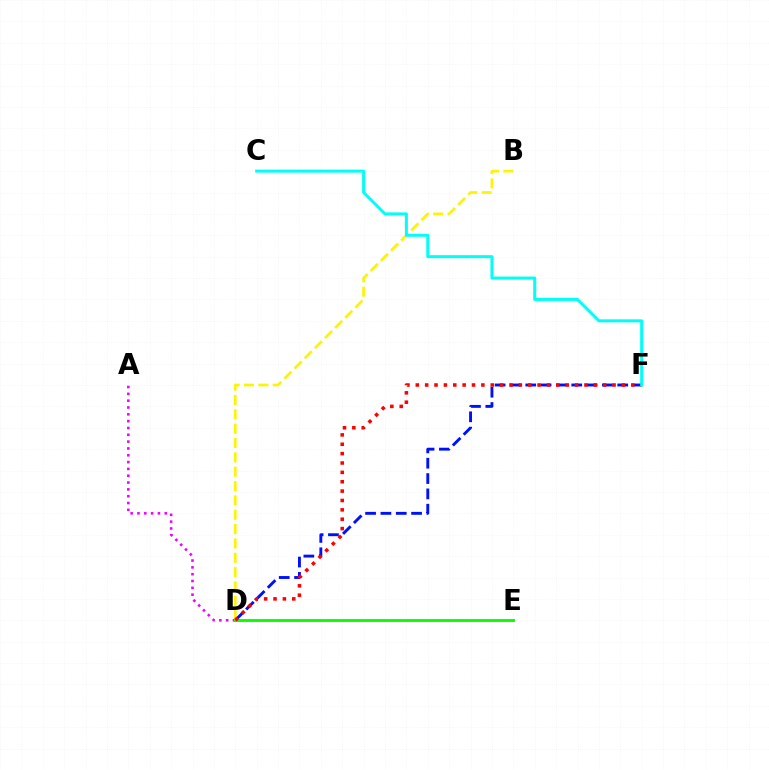{('D', 'F'): [{'color': '#0010ff', 'line_style': 'dashed', 'thickness': 2.08}, {'color': '#ff0000', 'line_style': 'dotted', 'thickness': 2.55}], ('A', 'D'): [{'color': '#ee00ff', 'line_style': 'dotted', 'thickness': 1.85}], ('D', 'E'): [{'color': '#08ff00', 'line_style': 'solid', 'thickness': 2.09}], ('B', 'D'): [{'color': '#fcf500', 'line_style': 'dashed', 'thickness': 1.95}], ('C', 'F'): [{'color': '#00fff6', 'line_style': 'solid', 'thickness': 2.16}]}